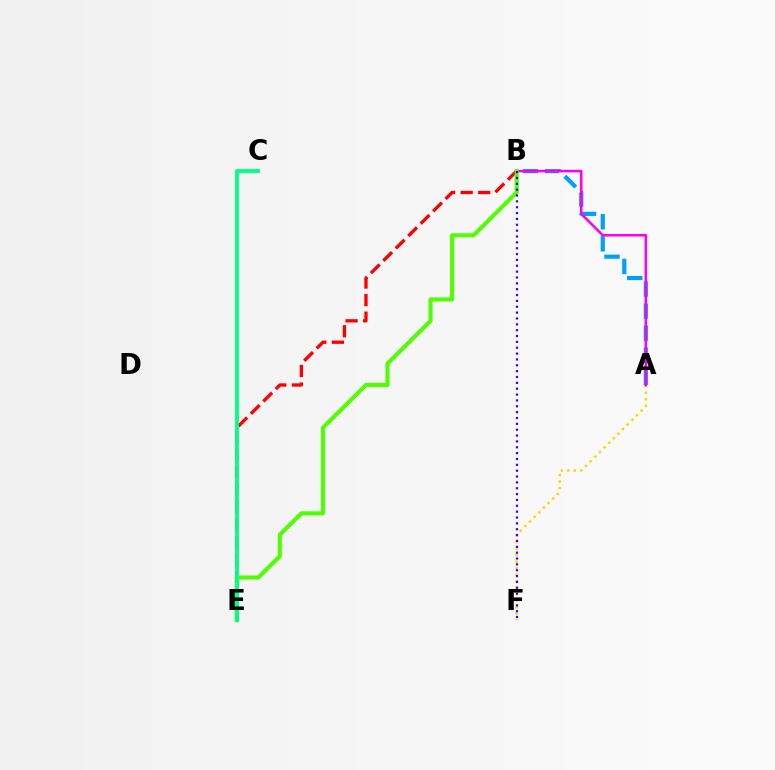{('B', 'E'): [{'color': '#ff0000', 'line_style': 'dashed', 'thickness': 2.39}, {'color': '#4fff00', 'line_style': 'solid', 'thickness': 2.93}], ('A', 'F'): [{'color': '#ffd500', 'line_style': 'dotted', 'thickness': 1.77}], ('A', 'B'): [{'color': '#009eff', 'line_style': 'dashed', 'thickness': 3.0}, {'color': '#ff00ed', 'line_style': 'solid', 'thickness': 1.83}], ('B', 'F'): [{'color': '#3700ff', 'line_style': 'dotted', 'thickness': 1.59}], ('C', 'E'): [{'color': '#00ff86', 'line_style': 'solid', 'thickness': 2.72}]}